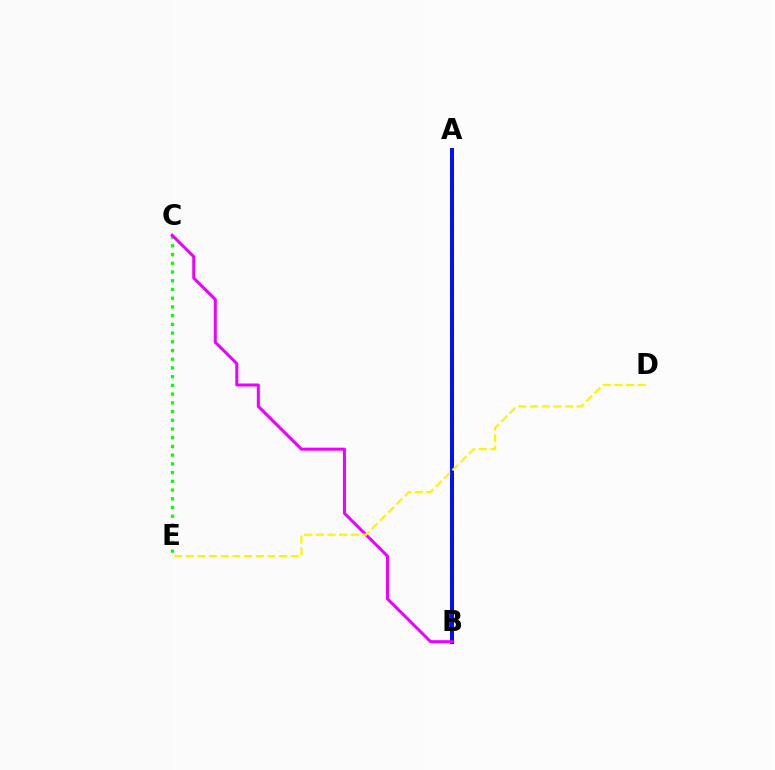{('A', 'B'): [{'color': '#ff0000', 'line_style': 'solid', 'thickness': 2.53}, {'color': '#00fff6', 'line_style': 'dashed', 'thickness': 2.81}, {'color': '#0010ff', 'line_style': 'solid', 'thickness': 2.86}], ('C', 'E'): [{'color': '#08ff00', 'line_style': 'dotted', 'thickness': 2.37}], ('B', 'C'): [{'color': '#ee00ff', 'line_style': 'solid', 'thickness': 2.18}], ('D', 'E'): [{'color': '#fcf500', 'line_style': 'dashed', 'thickness': 1.58}]}